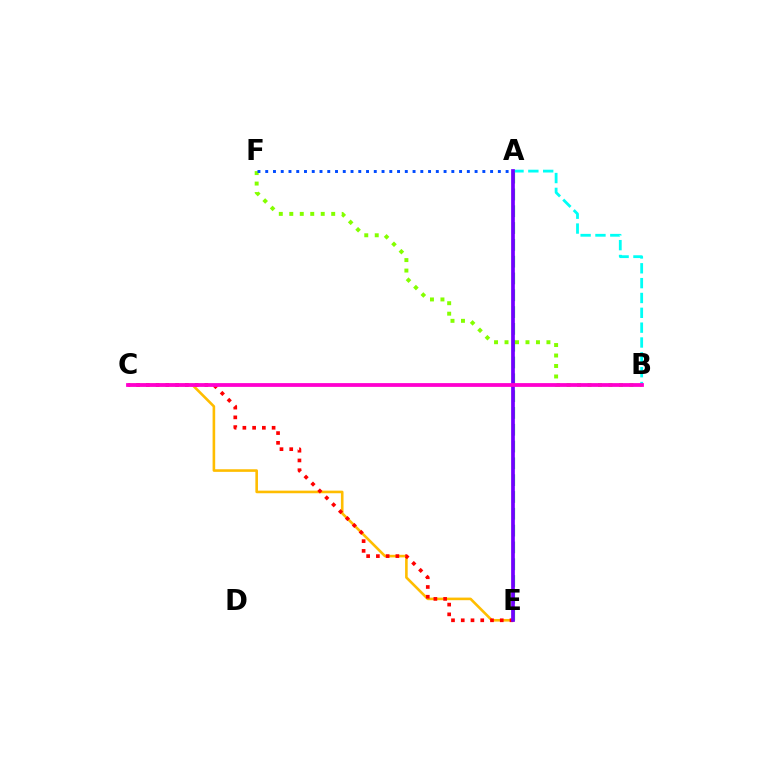{('B', 'F'): [{'color': '#84ff00', 'line_style': 'dotted', 'thickness': 2.85}], ('C', 'E'): [{'color': '#ffbd00', 'line_style': 'solid', 'thickness': 1.88}, {'color': '#ff0000', 'line_style': 'dotted', 'thickness': 2.65}], ('A', 'E'): [{'color': '#00ff39', 'line_style': 'dashed', 'thickness': 2.28}, {'color': '#7200ff', 'line_style': 'solid', 'thickness': 2.67}], ('A', 'B'): [{'color': '#00fff6', 'line_style': 'dashed', 'thickness': 2.02}], ('A', 'F'): [{'color': '#004bff', 'line_style': 'dotted', 'thickness': 2.11}], ('B', 'C'): [{'color': '#ff00cf', 'line_style': 'solid', 'thickness': 2.72}]}